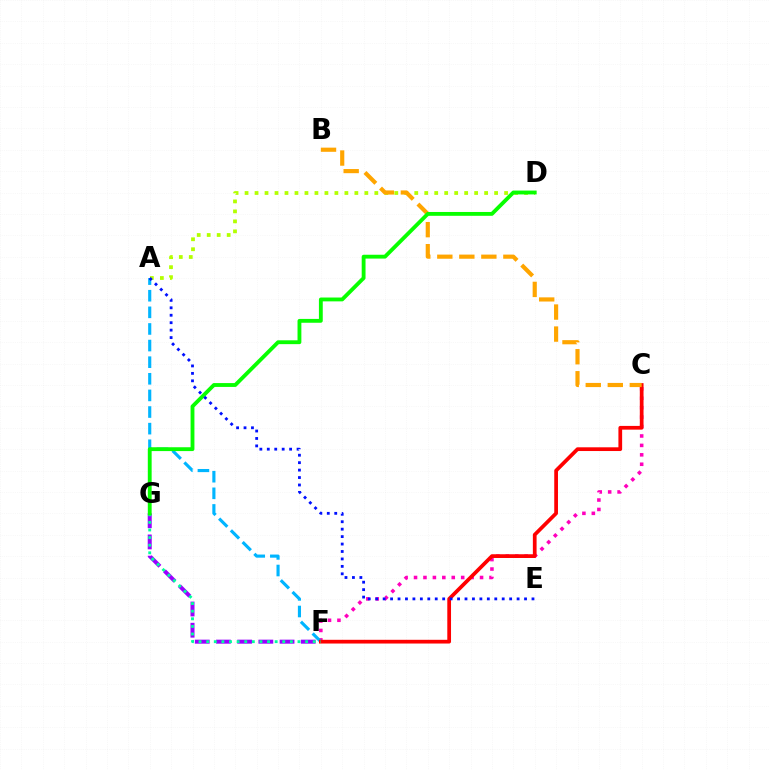{('A', 'D'): [{'color': '#b3ff00', 'line_style': 'dotted', 'thickness': 2.71}], ('C', 'F'): [{'color': '#ff00bd', 'line_style': 'dotted', 'thickness': 2.56}, {'color': '#ff0000', 'line_style': 'solid', 'thickness': 2.68}], ('A', 'F'): [{'color': '#00b5ff', 'line_style': 'dashed', 'thickness': 2.26}], ('F', 'G'): [{'color': '#9b00ff', 'line_style': 'dashed', 'thickness': 2.88}, {'color': '#00ff9d', 'line_style': 'dotted', 'thickness': 2.07}], ('B', 'C'): [{'color': '#ffa500', 'line_style': 'dashed', 'thickness': 2.99}], ('D', 'G'): [{'color': '#08ff00', 'line_style': 'solid', 'thickness': 2.77}], ('A', 'E'): [{'color': '#0010ff', 'line_style': 'dotted', 'thickness': 2.02}]}